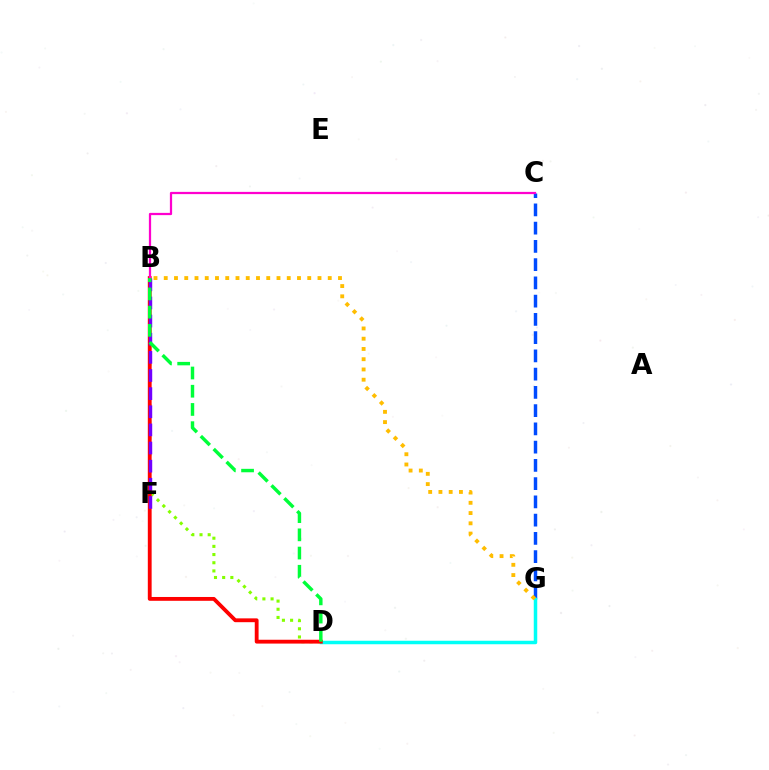{('B', 'D'): [{'color': '#84ff00', 'line_style': 'dotted', 'thickness': 2.22}, {'color': '#ff0000', 'line_style': 'solid', 'thickness': 2.76}, {'color': '#00ff39', 'line_style': 'dashed', 'thickness': 2.48}], ('C', 'G'): [{'color': '#004bff', 'line_style': 'dashed', 'thickness': 2.48}], ('D', 'G'): [{'color': '#00fff6', 'line_style': 'solid', 'thickness': 2.52}], ('B', 'F'): [{'color': '#7200ff', 'line_style': 'dashed', 'thickness': 2.46}], ('B', 'G'): [{'color': '#ffbd00', 'line_style': 'dotted', 'thickness': 2.78}], ('B', 'C'): [{'color': '#ff00cf', 'line_style': 'solid', 'thickness': 1.61}]}